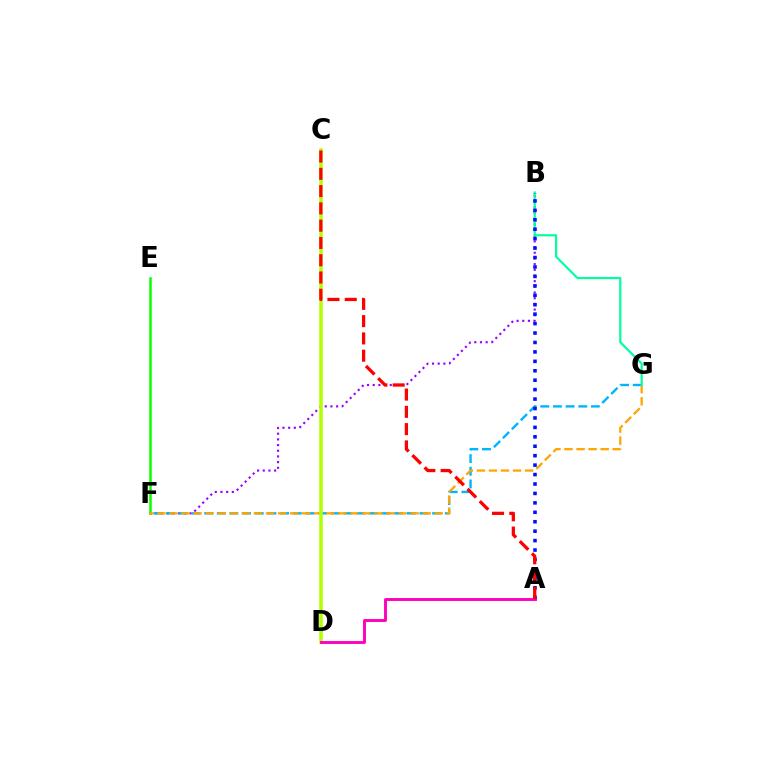{('B', 'F'): [{'color': '#9b00ff', 'line_style': 'dotted', 'thickness': 1.54}], ('E', 'F'): [{'color': '#08ff00', 'line_style': 'solid', 'thickness': 1.8}], ('F', 'G'): [{'color': '#00b5ff', 'line_style': 'dashed', 'thickness': 1.72}, {'color': '#ffa500', 'line_style': 'dashed', 'thickness': 1.64}], ('C', 'D'): [{'color': '#b3ff00', 'line_style': 'solid', 'thickness': 2.55}], ('B', 'G'): [{'color': '#00ff9d', 'line_style': 'solid', 'thickness': 1.56}], ('A', 'D'): [{'color': '#ff00bd', 'line_style': 'solid', 'thickness': 2.09}], ('A', 'B'): [{'color': '#0010ff', 'line_style': 'dotted', 'thickness': 2.56}], ('A', 'C'): [{'color': '#ff0000', 'line_style': 'dashed', 'thickness': 2.35}]}